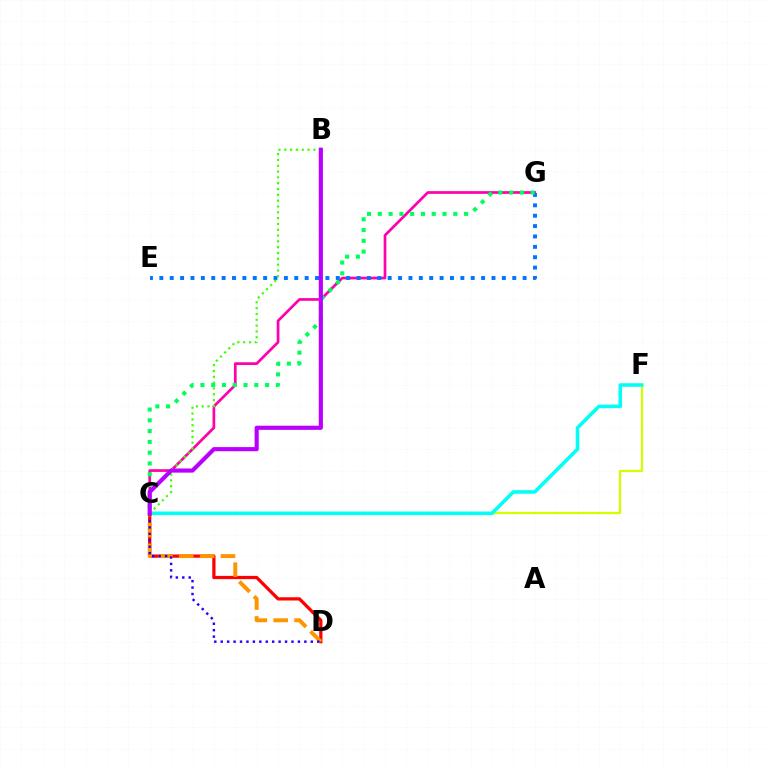{('C', 'D'): [{'color': '#ff0000', 'line_style': 'solid', 'thickness': 2.33}, {'color': '#ff9400', 'line_style': 'dashed', 'thickness': 2.83}, {'color': '#2500ff', 'line_style': 'dotted', 'thickness': 1.75}], ('C', 'F'): [{'color': '#d1ff00', 'line_style': 'solid', 'thickness': 1.63}, {'color': '#00fff6', 'line_style': 'solid', 'thickness': 2.56}], ('C', 'G'): [{'color': '#ff00ac', 'line_style': 'solid', 'thickness': 1.95}, {'color': '#00ff5c', 'line_style': 'dotted', 'thickness': 2.93}], ('E', 'G'): [{'color': '#0074ff', 'line_style': 'dotted', 'thickness': 2.82}], ('B', 'C'): [{'color': '#3dff00', 'line_style': 'dotted', 'thickness': 1.58}, {'color': '#b900ff', 'line_style': 'solid', 'thickness': 2.98}]}